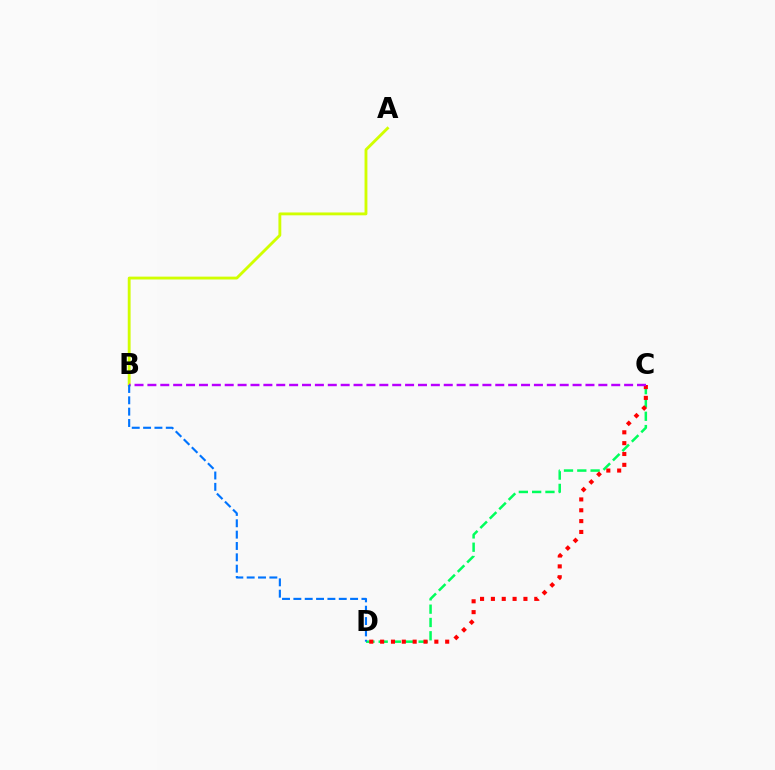{('A', 'B'): [{'color': '#d1ff00', 'line_style': 'solid', 'thickness': 2.05}], ('C', 'D'): [{'color': '#00ff5c', 'line_style': 'dashed', 'thickness': 1.81}, {'color': '#ff0000', 'line_style': 'dotted', 'thickness': 2.95}], ('B', 'C'): [{'color': '#b900ff', 'line_style': 'dashed', 'thickness': 1.75}], ('B', 'D'): [{'color': '#0074ff', 'line_style': 'dashed', 'thickness': 1.54}]}